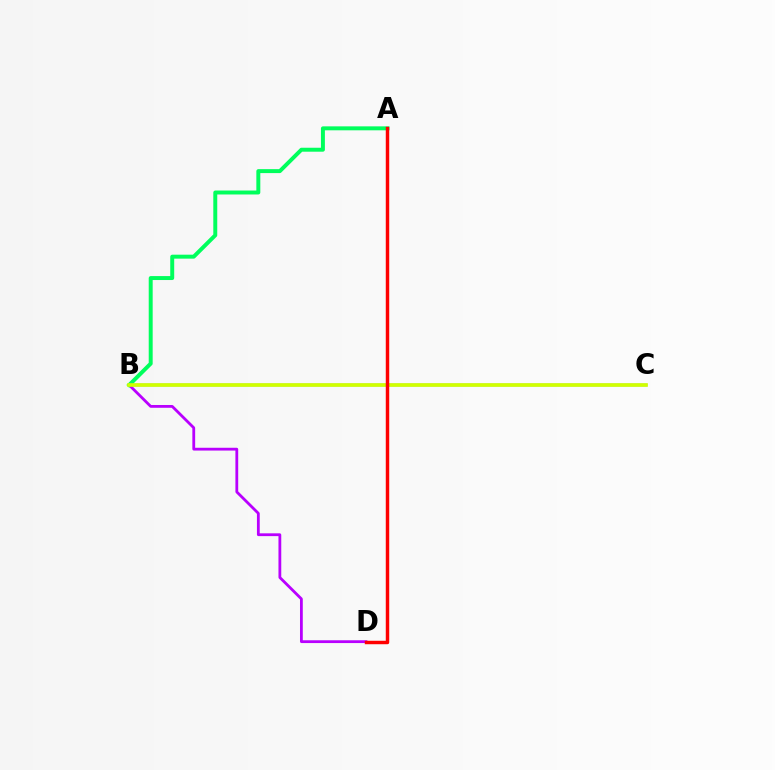{('B', 'D'): [{'color': '#b900ff', 'line_style': 'solid', 'thickness': 2.01}], ('B', 'C'): [{'color': '#0074ff', 'line_style': 'solid', 'thickness': 1.72}, {'color': '#d1ff00', 'line_style': 'solid', 'thickness': 2.64}], ('A', 'B'): [{'color': '#00ff5c', 'line_style': 'solid', 'thickness': 2.85}], ('A', 'D'): [{'color': '#ff0000', 'line_style': 'solid', 'thickness': 2.49}]}